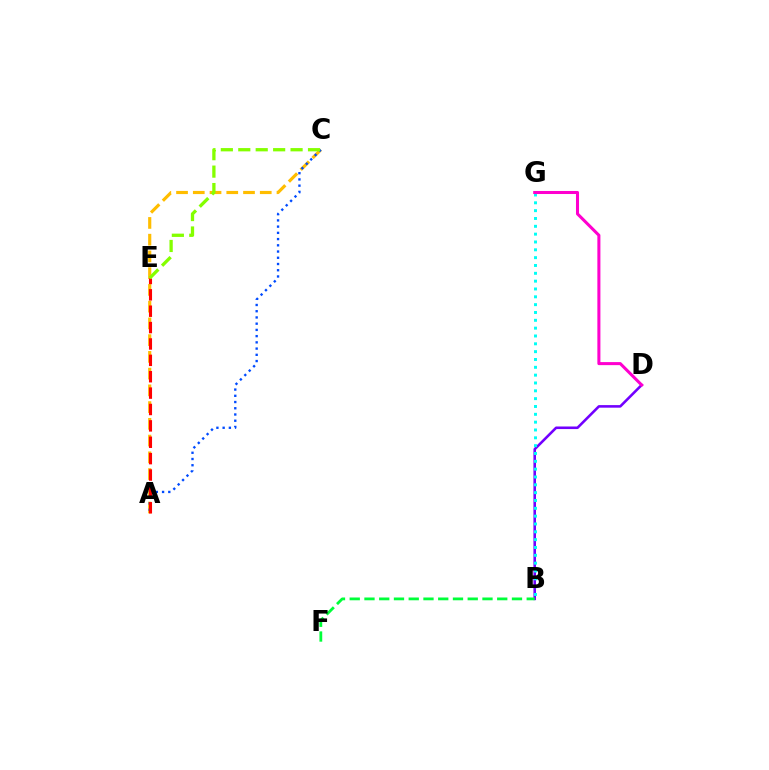{('B', 'D'): [{'color': '#7200ff', 'line_style': 'solid', 'thickness': 1.86}], ('A', 'C'): [{'color': '#ffbd00', 'line_style': 'dashed', 'thickness': 2.27}, {'color': '#004bff', 'line_style': 'dotted', 'thickness': 1.69}], ('B', 'F'): [{'color': '#00ff39', 'line_style': 'dashed', 'thickness': 2.0}], ('A', 'E'): [{'color': '#ff0000', 'line_style': 'dashed', 'thickness': 2.23}], ('C', 'E'): [{'color': '#84ff00', 'line_style': 'dashed', 'thickness': 2.37}], ('B', 'G'): [{'color': '#00fff6', 'line_style': 'dotted', 'thickness': 2.13}], ('D', 'G'): [{'color': '#ff00cf', 'line_style': 'solid', 'thickness': 2.19}]}